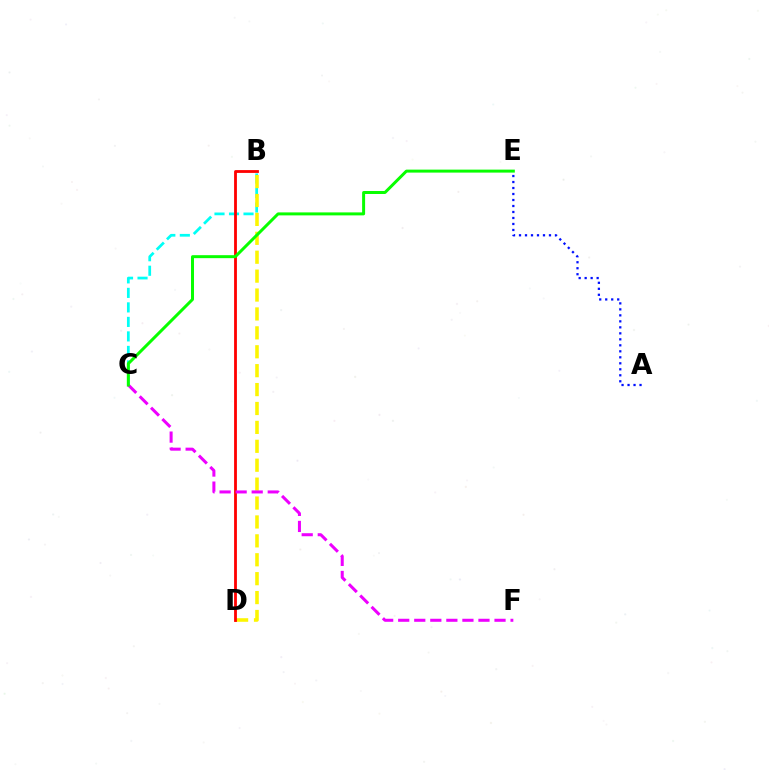{('B', 'C'): [{'color': '#00fff6', 'line_style': 'dashed', 'thickness': 1.97}], ('B', 'D'): [{'color': '#fcf500', 'line_style': 'dashed', 'thickness': 2.57}, {'color': '#ff0000', 'line_style': 'solid', 'thickness': 2.03}], ('A', 'E'): [{'color': '#0010ff', 'line_style': 'dotted', 'thickness': 1.63}], ('C', 'F'): [{'color': '#ee00ff', 'line_style': 'dashed', 'thickness': 2.18}], ('C', 'E'): [{'color': '#08ff00', 'line_style': 'solid', 'thickness': 2.15}]}